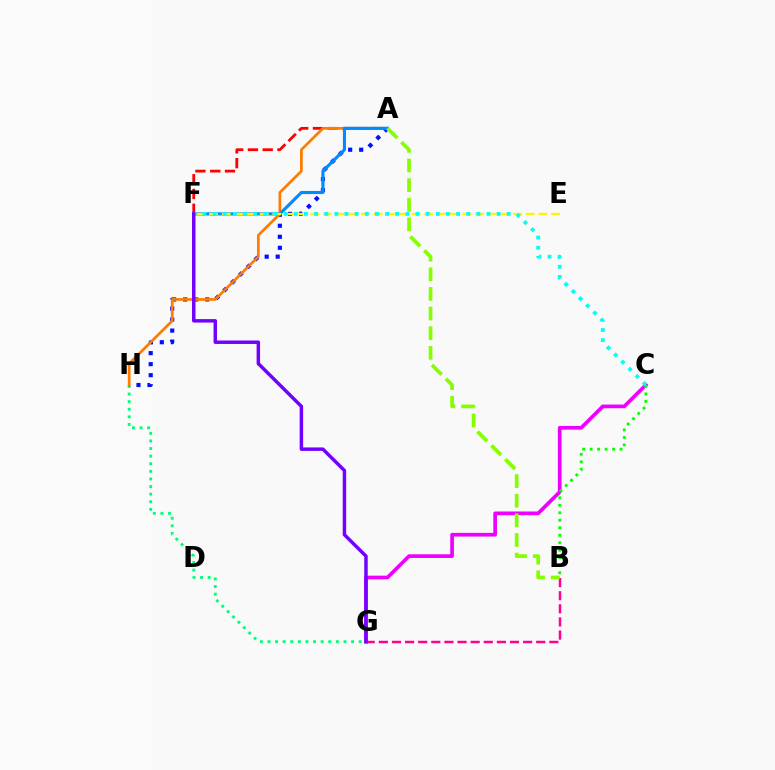{('A', 'F'): [{'color': '#ff0000', 'line_style': 'dashed', 'thickness': 2.01}, {'color': '#008cff', 'line_style': 'solid', 'thickness': 2.25}], ('C', 'G'): [{'color': '#ee00ff', 'line_style': 'solid', 'thickness': 2.65}], ('G', 'H'): [{'color': '#00ff74', 'line_style': 'dotted', 'thickness': 2.07}], ('A', 'H'): [{'color': '#0010ff', 'line_style': 'dotted', 'thickness': 2.99}, {'color': '#ff7c00', 'line_style': 'solid', 'thickness': 1.96}], ('B', 'G'): [{'color': '#ff0094', 'line_style': 'dashed', 'thickness': 1.78}], ('B', 'C'): [{'color': '#08ff00', 'line_style': 'dotted', 'thickness': 2.04}], ('E', 'F'): [{'color': '#fcf500', 'line_style': 'dashed', 'thickness': 1.72}], ('C', 'F'): [{'color': '#00fff6', 'line_style': 'dotted', 'thickness': 2.76}], ('A', 'B'): [{'color': '#84ff00', 'line_style': 'dashed', 'thickness': 2.67}], ('F', 'G'): [{'color': '#7200ff', 'line_style': 'solid', 'thickness': 2.49}]}